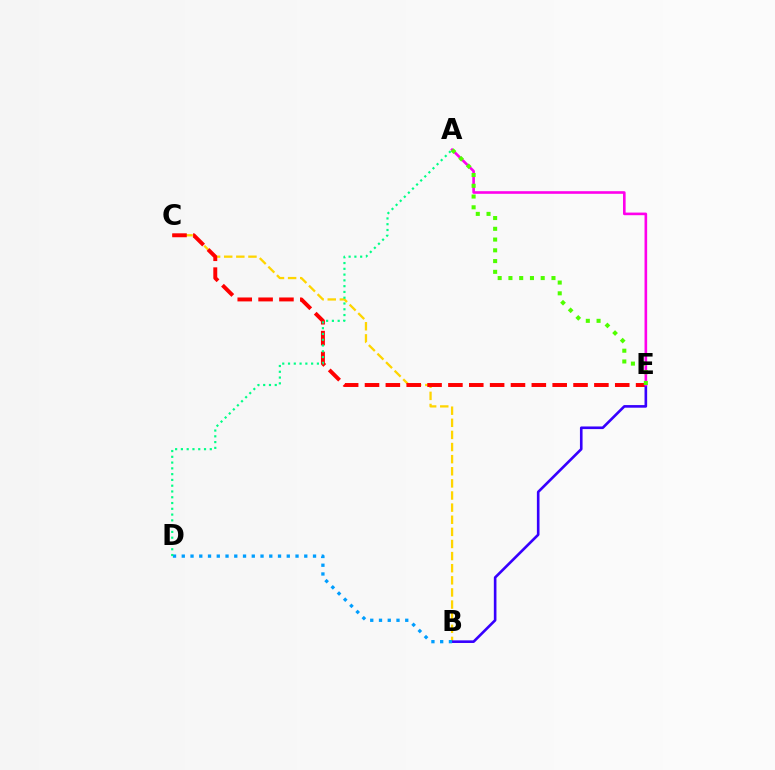{('B', 'C'): [{'color': '#ffd500', 'line_style': 'dashed', 'thickness': 1.65}], ('C', 'E'): [{'color': '#ff0000', 'line_style': 'dashed', 'thickness': 2.83}], ('B', 'E'): [{'color': '#3700ff', 'line_style': 'solid', 'thickness': 1.89}], ('A', 'E'): [{'color': '#ff00ed', 'line_style': 'solid', 'thickness': 1.89}, {'color': '#4fff00', 'line_style': 'dotted', 'thickness': 2.92}], ('B', 'D'): [{'color': '#009eff', 'line_style': 'dotted', 'thickness': 2.38}], ('A', 'D'): [{'color': '#00ff86', 'line_style': 'dotted', 'thickness': 1.57}]}